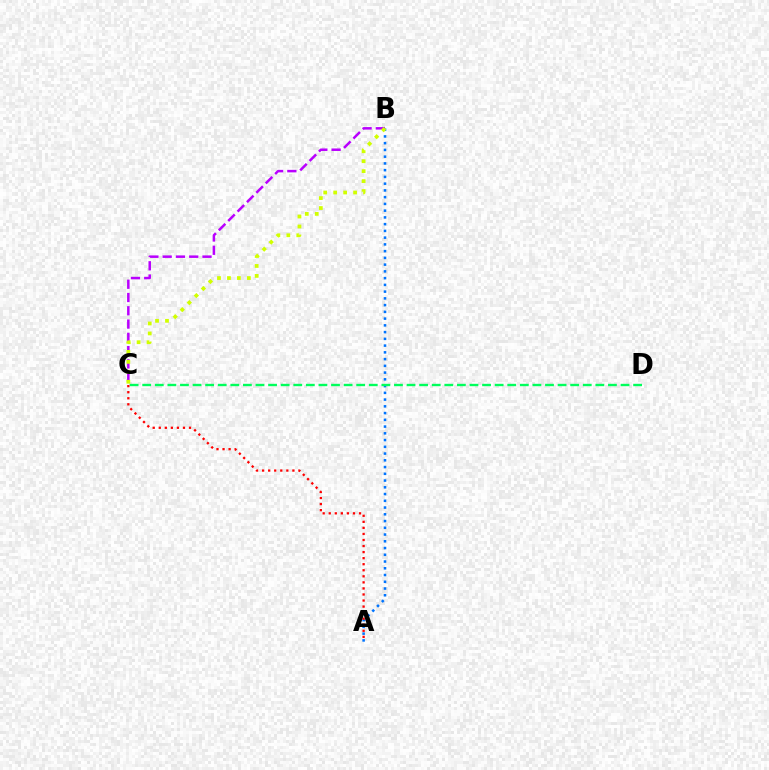{('A', 'B'): [{'color': '#0074ff', 'line_style': 'dotted', 'thickness': 1.83}], ('C', 'D'): [{'color': '#00ff5c', 'line_style': 'dashed', 'thickness': 1.71}], ('B', 'C'): [{'color': '#b900ff', 'line_style': 'dashed', 'thickness': 1.8}, {'color': '#d1ff00', 'line_style': 'dotted', 'thickness': 2.71}], ('A', 'C'): [{'color': '#ff0000', 'line_style': 'dotted', 'thickness': 1.64}]}